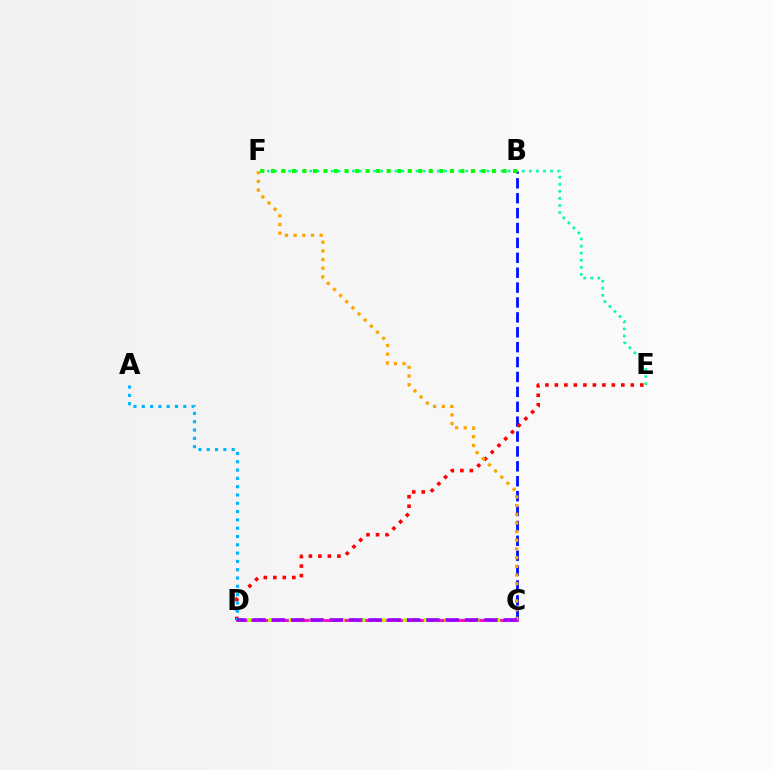{('B', 'C'): [{'color': '#0010ff', 'line_style': 'dashed', 'thickness': 2.02}], ('C', 'D'): [{'color': '#ff00bd', 'line_style': 'solid', 'thickness': 2.01}, {'color': '#b3ff00', 'line_style': 'dotted', 'thickness': 2.82}, {'color': '#9b00ff', 'line_style': 'dashed', 'thickness': 2.63}], ('E', 'F'): [{'color': '#00ff9d', 'line_style': 'dotted', 'thickness': 1.92}], ('B', 'F'): [{'color': '#08ff00', 'line_style': 'dotted', 'thickness': 2.86}], ('D', 'E'): [{'color': '#ff0000', 'line_style': 'dotted', 'thickness': 2.58}], ('C', 'F'): [{'color': '#ffa500', 'line_style': 'dotted', 'thickness': 2.36}], ('A', 'D'): [{'color': '#00b5ff', 'line_style': 'dotted', 'thickness': 2.26}]}